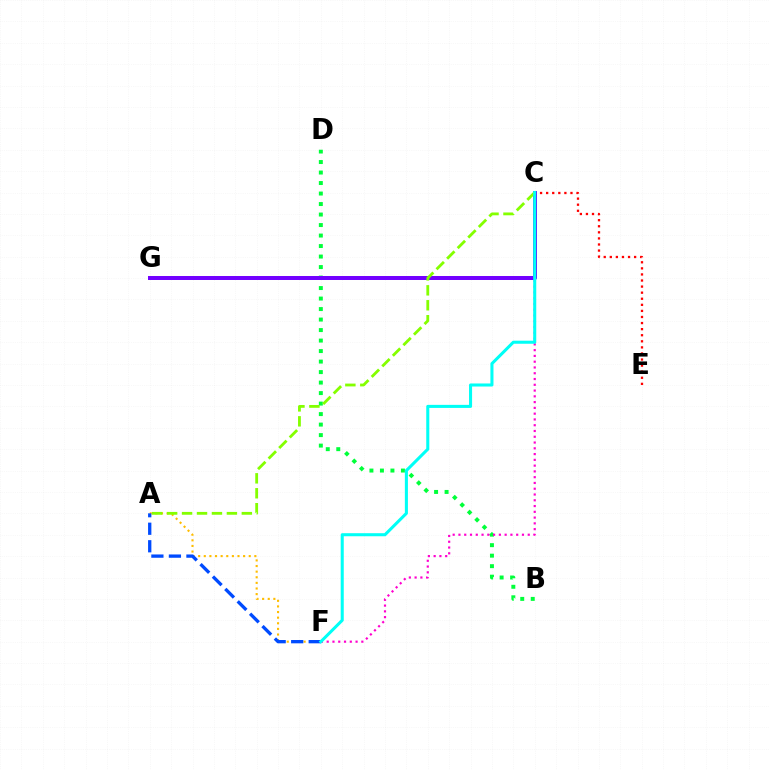{('B', 'D'): [{'color': '#00ff39', 'line_style': 'dotted', 'thickness': 2.85}], ('C', 'E'): [{'color': '#ff0000', 'line_style': 'dotted', 'thickness': 1.65}], ('A', 'F'): [{'color': '#ffbd00', 'line_style': 'dotted', 'thickness': 1.53}, {'color': '#004bff', 'line_style': 'dashed', 'thickness': 2.38}], ('C', 'F'): [{'color': '#ff00cf', 'line_style': 'dotted', 'thickness': 1.57}, {'color': '#00fff6', 'line_style': 'solid', 'thickness': 2.2}], ('C', 'G'): [{'color': '#7200ff', 'line_style': 'solid', 'thickness': 2.87}], ('A', 'C'): [{'color': '#84ff00', 'line_style': 'dashed', 'thickness': 2.03}]}